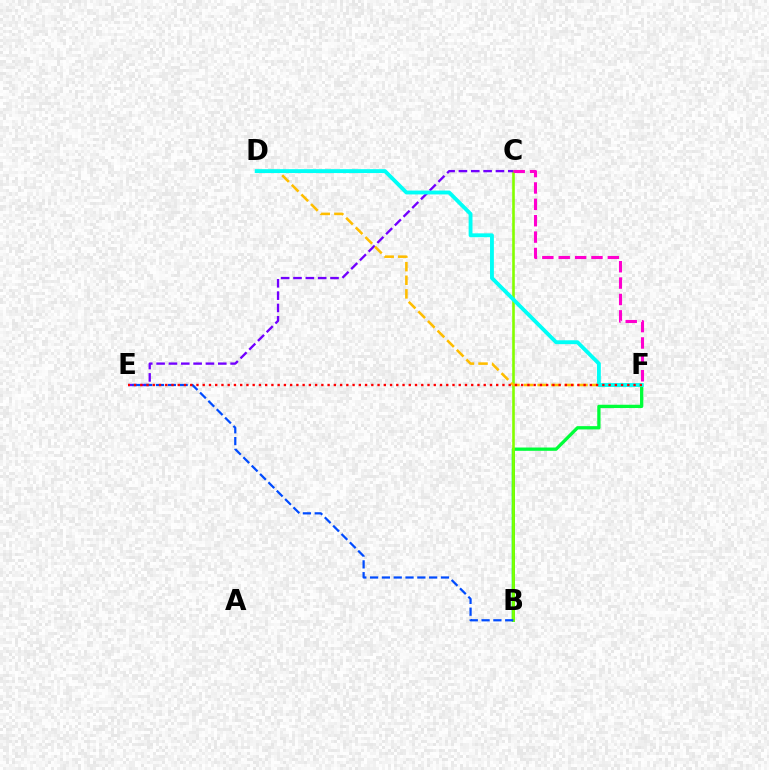{('B', 'F'): [{'color': '#00ff39', 'line_style': 'solid', 'thickness': 2.37}], ('B', 'C'): [{'color': '#84ff00', 'line_style': 'solid', 'thickness': 1.89}], ('C', 'E'): [{'color': '#7200ff', 'line_style': 'dashed', 'thickness': 1.68}], ('D', 'F'): [{'color': '#ffbd00', 'line_style': 'dashed', 'thickness': 1.85}, {'color': '#00fff6', 'line_style': 'solid', 'thickness': 2.78}], ('C', 'F'): [{'color': '#ff00cf', 'line_style': 'dashed', 'thickness': 2.22}], ('B', 'E'): [{'color': '#004bff', 'line_style': 'dashed', 'thickness': 1.6}], ('E', 'F'): [{'color': '#ff0000', 'line_style': 'dotted', 'thickness': 1.7}]}